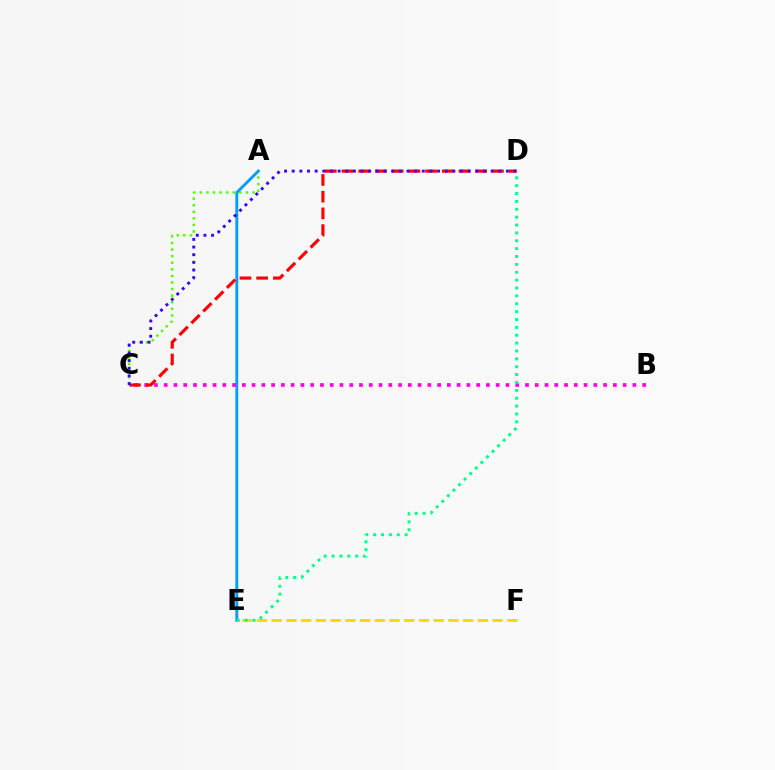{('E', 'F'): [{'color': '#ffd500', 'line_style': 'dashed', 'thickness': 2.0}], ('A', 'C'): [{'color': '#4fff00', 'line_style': 'dotted', 'thickness': 1.79}], ('A', 'E'): [{'color': '#009eff', 'line_style': 'solid', 'thickness': 2.08}], ('B', 'C'): [{'color': '#ff00ed', 'line_style': 'dotted', 'thickness': 2.65}], ('C', 'D'): [{'color': '#ff0000', 'line_style': 'dashed', 'thickness': 2.27}, {'color': '#3700ff', 'line_style': 'dotted', 'thickness': 2.08}], ('D', 'E'): [{'color': '#00ff86', 'line_style': 'dotted', 'thickness': 2.14}]}